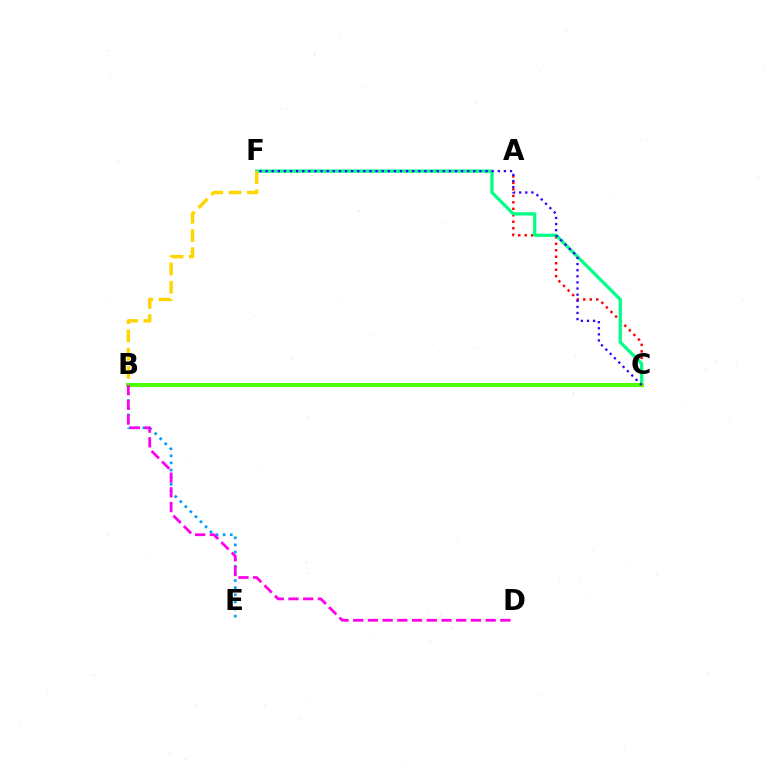{('A', 'C'): [{'color': '#ff0000', 'line_style': 'dotted', 'thickness': 1.76}], ('C', 'F'): [{'color': '#00ff86', 'line_style': 'solid', 'thickness': 2.33}, {'color': '#3700ff', 'line_style': 'dotted', 'thickness': 1.66}], ('B', 'E'): [{'color': '#009eff', 'line_style': 'dotted', 'thickness': 1.94}], ('B', 'F'): [{'color': '#ffd500', 'line_style': 'dashed', 'thickness': 2.48}], ('B', 'C'): [{'color': '#4fff00', 'line_style': 'solid', 'thickness': 2.95}], ('B', 'D'): [{'color': '#ff00ed', 'line_style': 'dashed', 'thickness': 2.0}]}